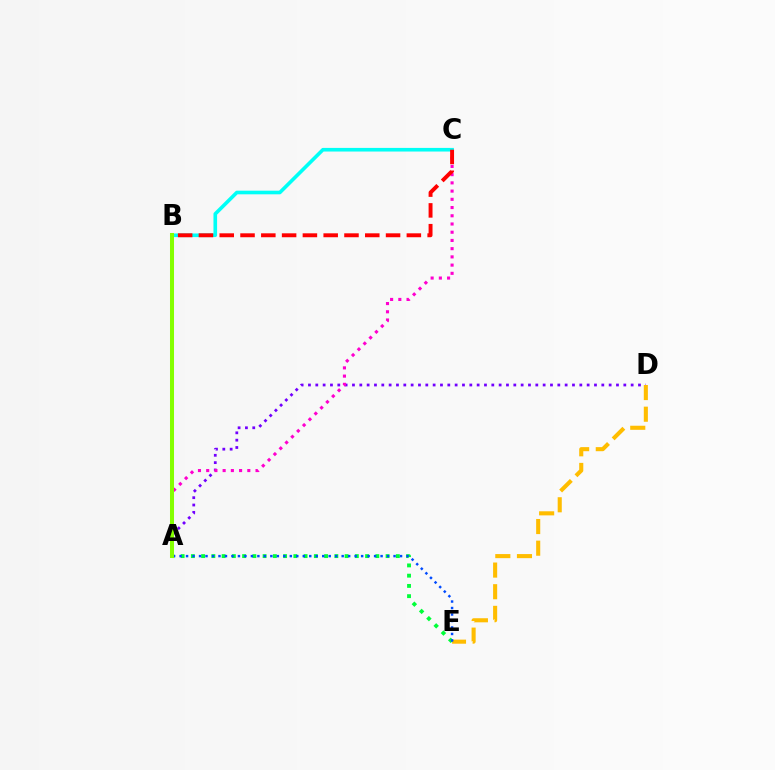{('A', 'D'): [{'color': '#7200ff', 'line_style': 'dotted', 'thickness': 1.99}], ('A', 'C'): [{'color': '#ff00cf', 'line_style': 'dotted', 'thickness': 2.23}], ('B', 'C'): [{'color': '#00fff6', 'line_style': 'solid', 'thickness': 2.61}, {'color': '#ff0000', 'line_style': 'dashed', 'thickness': 2.82}], ('D', 'E'): [{'color': '#ffbd00', 'line_style': 'dashed', 'thickness': 2.94}], ('A', 'E'): [{'color': '#00ff39', 'line_style': 'dotted', 'thickness': 2.78}, {'color': '#004bff', 'line_style': 'dotted', 'thickness': 1.76}], ('A', 'B'): [{'color': '#84ff00', 'line_style': 'solid', 'thickness': 2.9}]}